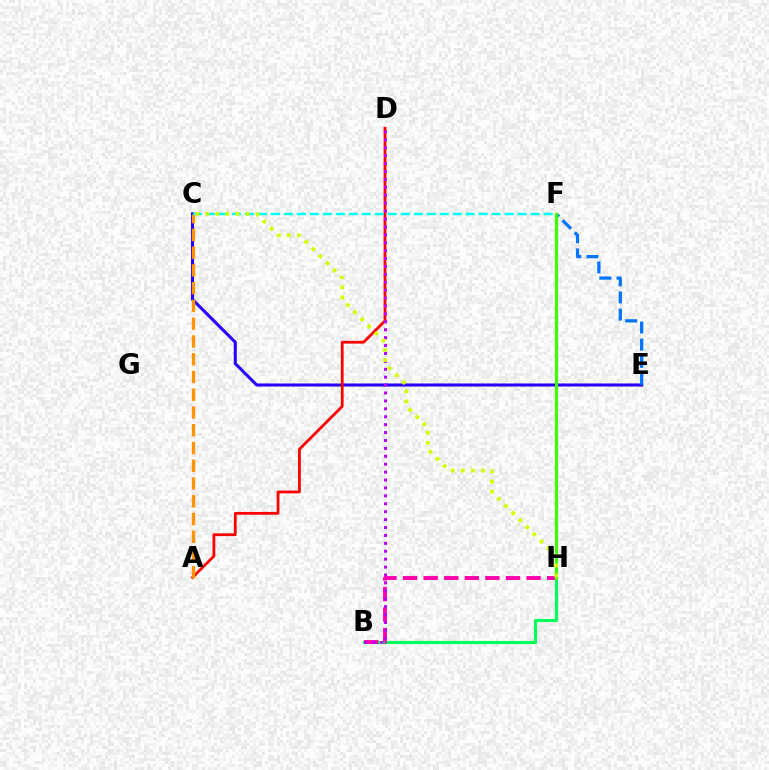{('C', 'E'): [{'color': '#2500ff', 'line_style': 'solid', 'thickness': 2.19}], ('E', 'F'): [{'color': '#0074ff', 'line_style': 'dashed', 'thickness': 2.33}], ('A', 'D'): [{'color': '#ff0000', 'line_style': 'solid', 'thickness': 2.0}], ('B', 'H'): [{'color': '#00ff5c', 'line_style': 'solid', 'thickness': 2.26}, {'color': '#ff00ac', 'line_style': 'dashed', 'thickness': 2.8}], ('A', 'C'): [{'color': '#ff9400', 'line_style': 'dashed', 'thickness': 2.41}], ('B', 'D'): [{'color': '#b900ff', 'line_style': 'dotted', 'thickness': 2.15}], ('C', 'F'): [{'color': '#00fff6', 'line_style': 'dashed', 'thickness': 1.76}], ('F', 'H'): [{'color': '#3dff00', 'line_style': 'solid', 'thickness': 2.25}], ('C', 'H'): [{'color': '#d1ff00', 'line_style': 'dotted', 'thickness': 2.73}]}